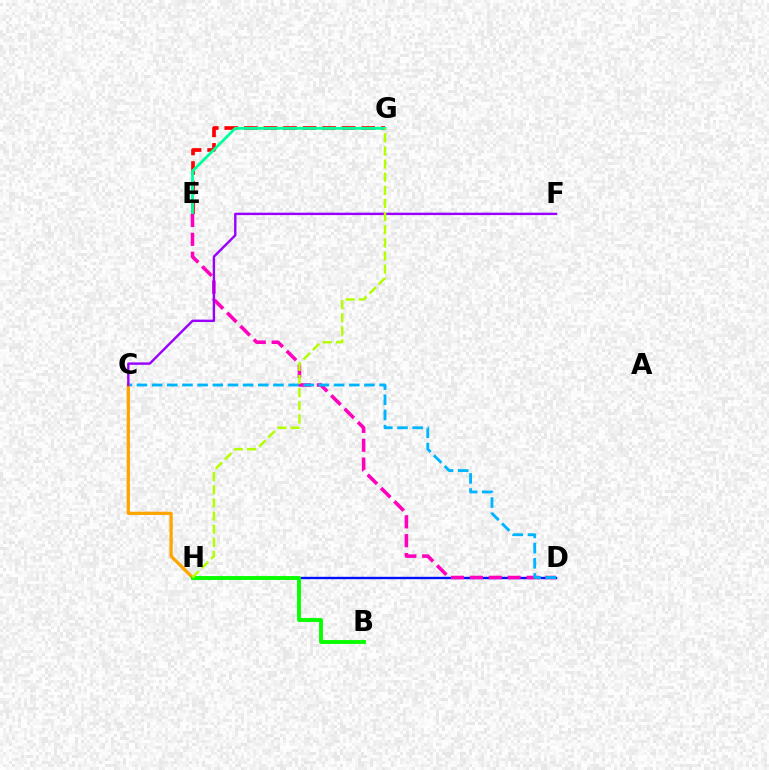{('D', 'H'): [{'color': '#0010ff', 'line_style': 'solid', 'thickness': 1.71}], ('E', 'G'): [{'color': '#ff0000', 'line_style': 'dashed', 'thickness': 2.66}, {'color': '#00ff9d', 'line_style': 'solid', 'thickness': 2.05}], ('D', 'E'): [{'color': '#ff00bd', 'line_style': 'dashed', 'thickness': 2.56}], ('C', 'D'): [{'color': '#00b5ff', 'line_style': 'dashed', 'thickness': 2.06}], ('C', 'H'): [{'color': '#ffa500', 'line_style': 'solid', 'thickness': 2.34}], ('C', 'F'): [{'color': '#9b00ff', 'line_style': 'solid', 'thickness': 1.73}], ('B', 'H'): [{'color': '#08ff00', 'line_style': 'solid', 'thickness': 2.78}], ('G', 'H'): [{'color': '#b3ff00', 'line_style': 'dashed', 'thickness': 1.78}]}